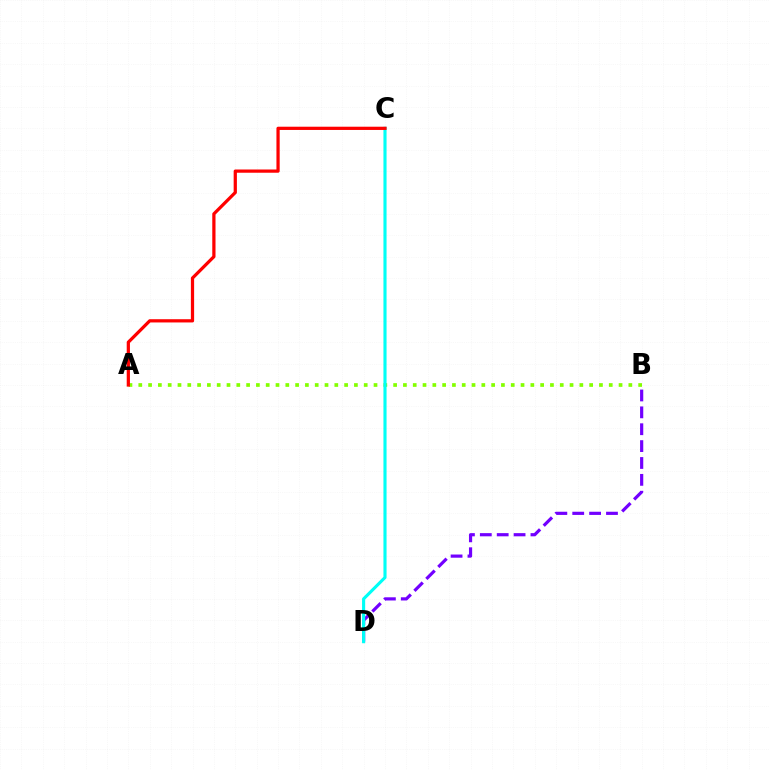{('A', 'B'): [{'color': '#84ff00', 'line_style': 'dotted', 'thickness': 2.66}], ('B', 'D'): [{'color': '#7200ff', 'line_style': 'dashed', 'thickness': 2.29}], ('C', 'D'): [{'color': '#00fff6', 'line_style': 'solid', 'thickness': 2.25}], ('A', 'C'): [{'color': '#ff0000', 'line_style': 'solid', 'thickness': 2.33}]}